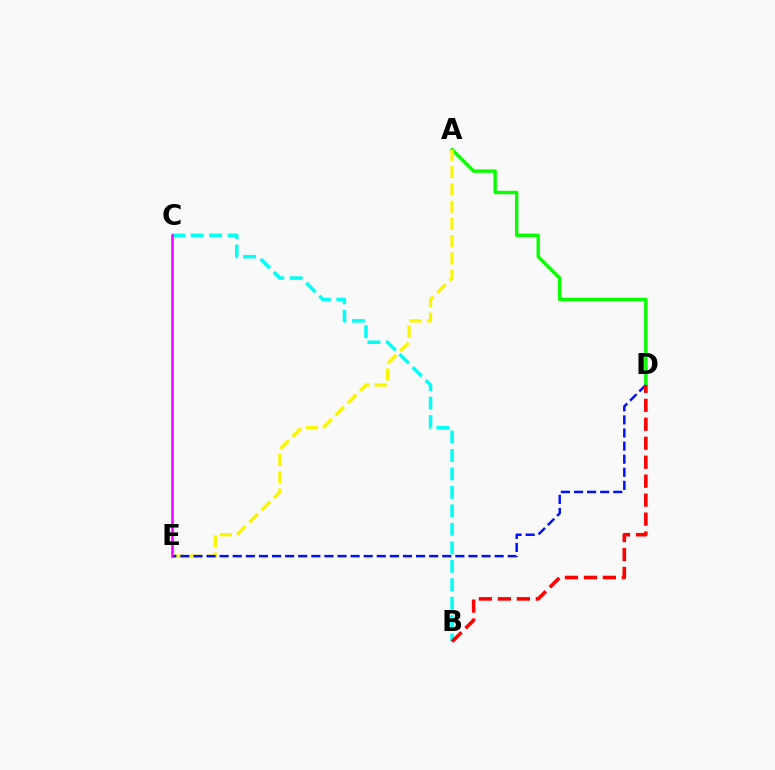{('A', 'D'): [{'color': '#08ff00', 'line_style': 'solid', 'thickness': 2.44}], ('A', 'E'): [{'color': '#fcf500', 'line_style': 'dashed', 'thickness': 2.35}], ('B', 'C'): [{'color': '#00fff6', 'line_style': 'dashed', 'thickness': 2.51}], ('D', 'E'): [{'color': '#0010ff', 'line_style': 'dashed', 'thickness': 1.78}], ('B', 'D'): [{'color': '#ff0000', 'line_style': 'dashed', 'thickness': 2.58}], ('C', 'E'): [{'color': '#ee00ff', 'line_style': 'solid', 'thickness': 1.82}]}